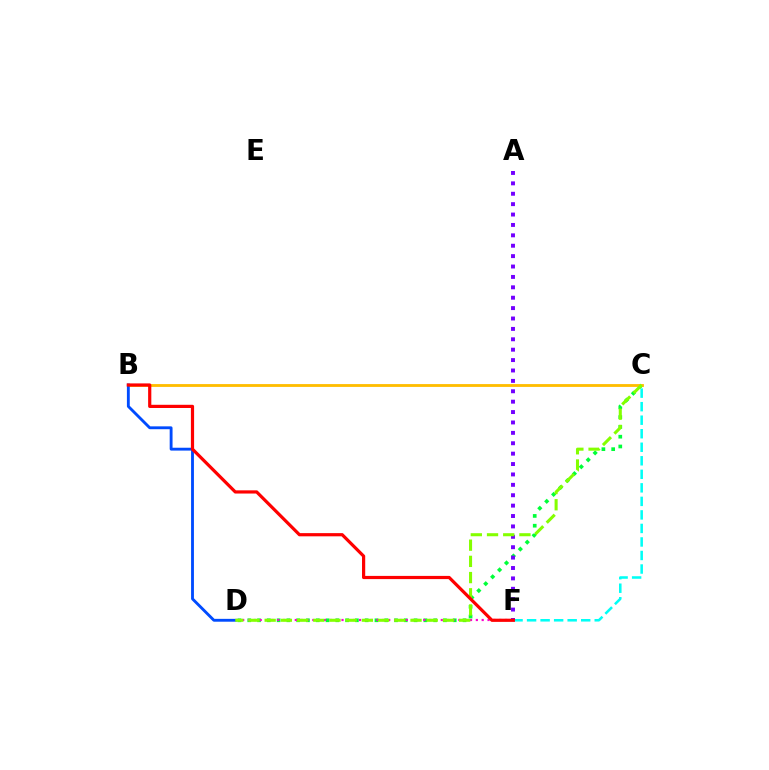{('C', 'D'): [{'color': '#00ff39', 'line_style': 'dotted', 'thickness': 2.66}, {'color': '#84ff00', 'line_style': 'dashed', 'thickness': 2.2}], ('C', 'F'): [{'color': '#00fff6', 'line_style': 'dashed', 'thickness': 1.84}], ('A', 'F'): [{'color': '#7200ff', 'line_style': 'dotted', 'thickness': 2.82}], ('B', 'C'): [{'color': '#ffbd00', 'line_style': 'solid', 'thickness': 2.04}], ('D', 'F'): [{'color': '#ff00cf', 'line_style': 'dotted', 'thickness': 1.59}], ('B', 'D'): [{'color': '#004bff', 'line_style': 'solid', 'thickness': 2.06}], ('B', 'F'): [{'color': '#ff0000', 'line_style': 'solid', 'thickness': 2.3}]}